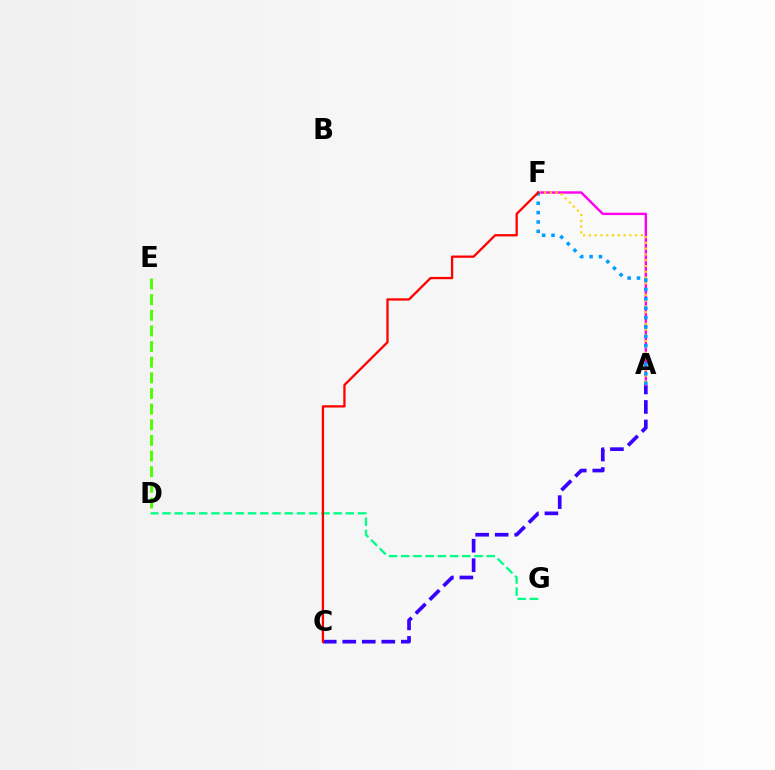{('D', 'E'): [{'color': '#4fff00', 'line_style': 'dashed', 'thickness': 2.13}], ('A', 'C'): [{'color': '#3700ff', 'line_style': 'dashed', 'thickness': 2.65}], ('A', 'F'): [{'color': '#ff00ed', 'line_style': 'solid', 'thickness': 1.72}, {'color': '#ffd500', 'line_style': 'dotted', 'thickness': 1.57}, {'color': '#009eff', 'line_style': 'dotted', 'thickness': 2.55}], ('D', 'G'): [{'color': '#00ff86', 'line_style': 'dashed', 'thickness': 1.66}], ('C', 'F'): [{'color': '#ff0000', 'line_style': 'solid', 'thickness': 1.65}]}